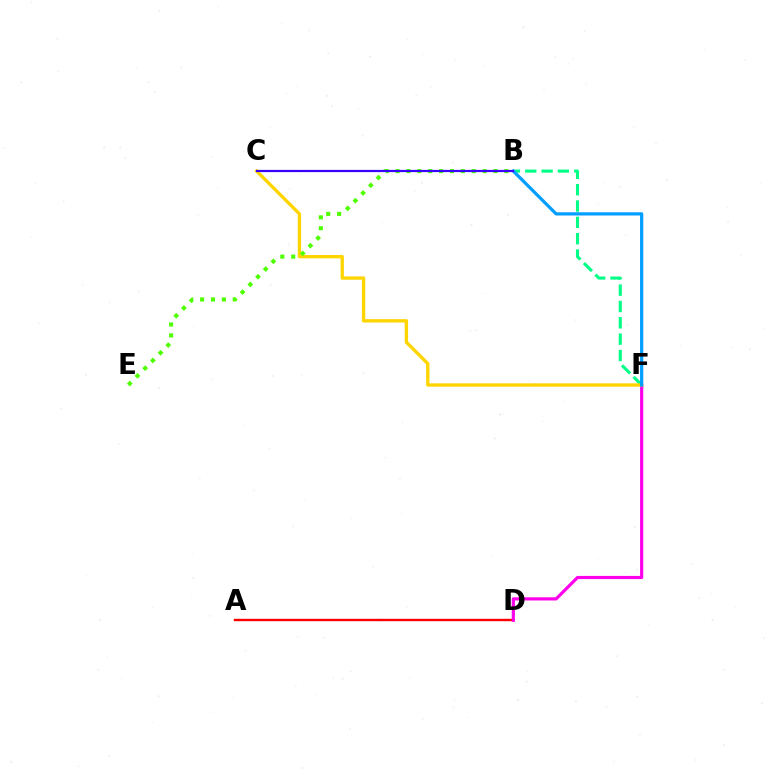{('B', 'F'): [{'color': '#00ff86', 'line_style': 'dashed', 'thickness': 2.22}, {'color': '#009eff', 'line_style': 'solid', 'thickness': 2.32}], ('A', 'D'): [{'color': '#ff0000', 'line_style': 'solid', 'thickness': 1.73}], ('D', 'F'): [{'color': '#ff00ed', 'line_style': 'solid', 'thickness': 2.29}], ('C', 'F'): [{'color': '#ffd500', 'line_style': 'solid', 'thickness': 2.41}], ('B', 'E'): [{'color': '#4fff00', 'line_style': 'dotted', 'thickness': 2.96}], ('B', 'C'): [{'color': '#3700ff', 'line_style': 'solid', 'thickness': 1.59}]}